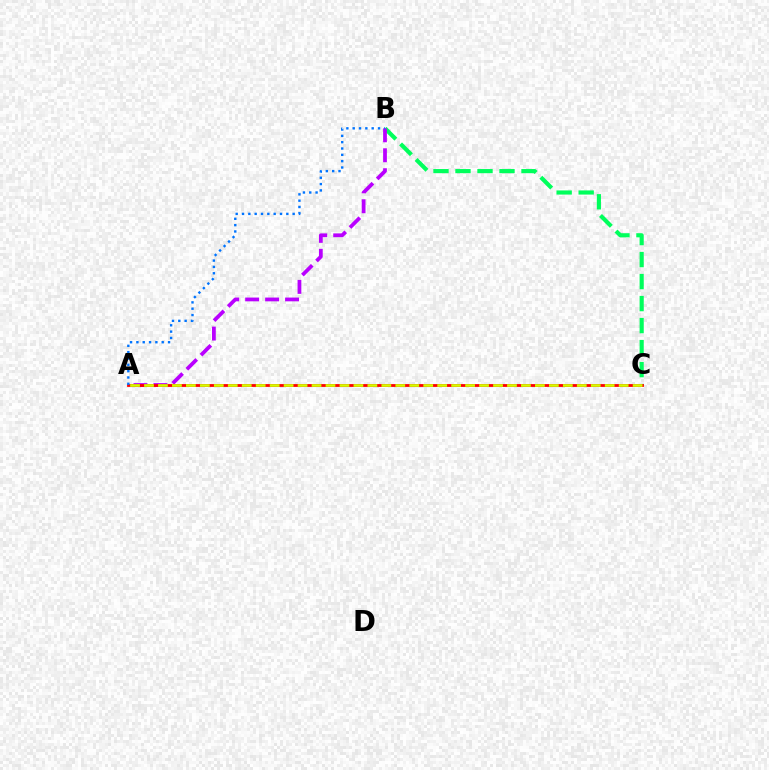{('B', 'C'): [{'color': '#00ff5c', 'line_style': 'dashed', 'thickness': 2.99}], ('A', 'B'): [{'color': '#b900ff', 'line_style': 'dashed', 'thickness': 2.71}, {'color': '#0074ff', 'line_style': 'dotted', 'thickness': 1.72}], ('A', 'C'): [{'color': '#ff0000', 'line_style': 'solid', 'thickness': 2.02}, {'color': '#d1ff00', 'line_style': 'dashed', 'thickness': 1.9}]}